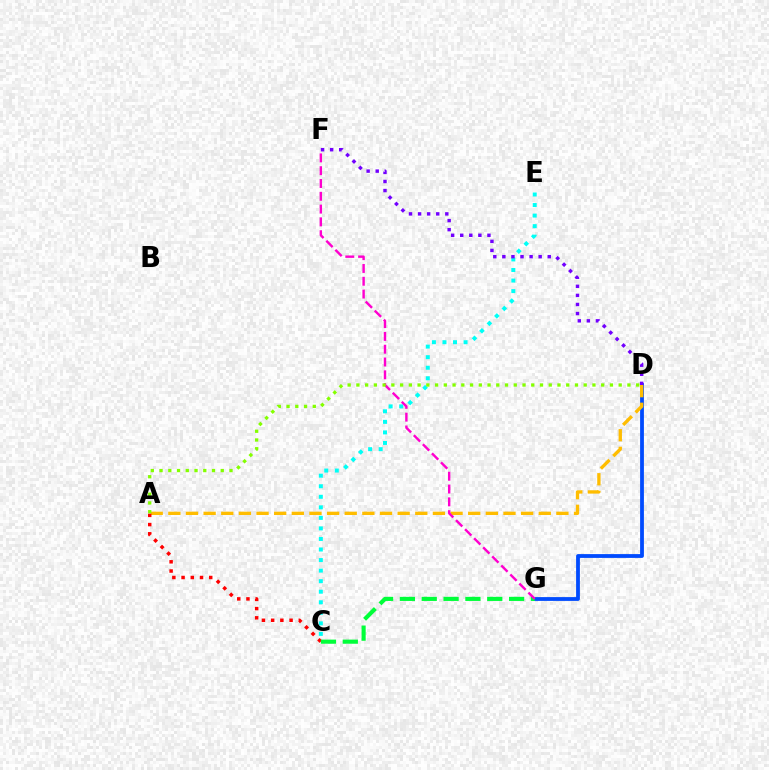{('D', 'G'): [{'color': '#004bff', 'line_style': 'solid', 'thickness': 2.73}], ('A', 'D'): [{'color': '#ffbd00', 'line_style': 'dashed', 'thickness': 2.4}, {'color': '#84ff00', 'line_style': 'dotted', 'thickness': 2.38}], ('A', 'C'): [{'color': '#ff0000', 'line_style': 'dotted', 'thickness': 2.5}], ('C', 'G'): [{'color': '#00ff39', 'line_style': 'dashed', 'thickness': 2.97}], ('C', 'E'): [{'color': '#00fff6', 'line_style': 'dotted', 'thickness': 2.87}], ('F', 'G'): [{'color': '#ff00cf', 'line_style': 'dashed', 'thickness': 1.74}], ('D', 'F'): [{'color': '#7200ff', 'line_style': 'dotted', 'thickness': 2.47}]}